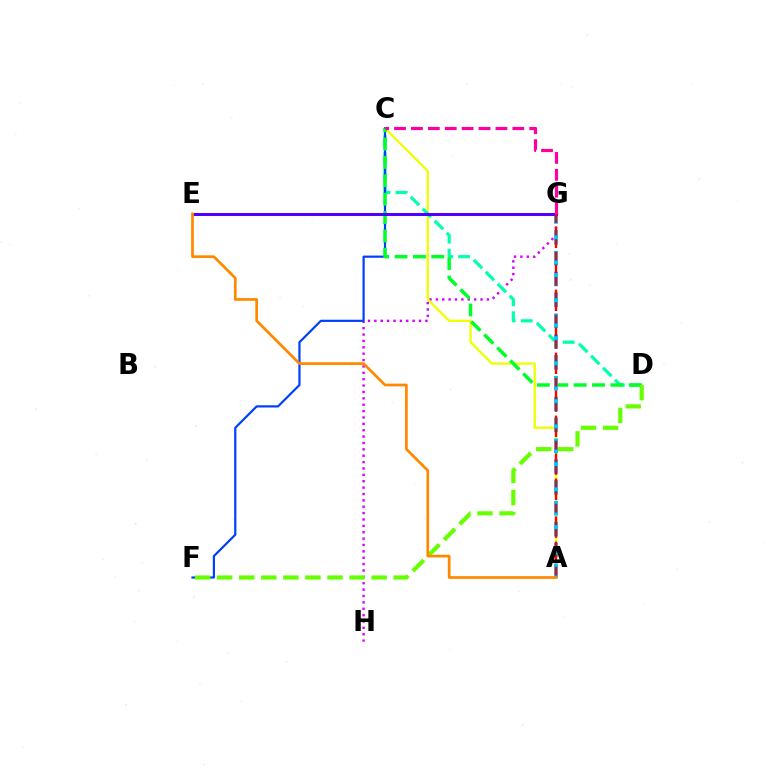{('G', 'H'): [{'color': '#d600ff', 'line_style': 'dotted', 'thickness': 1.73}], ('A', 'C'): [{'color': '#eeff00', 'line_style': 'solid', 'thickness': 1.66}], ('C', 'D'): [{'color': '#00ffaf', 'line_style': 'dashed', 'thickness': 2.3}, {'color': '#00ff27', 'line_style': 'dashed', 'thickness': 2.5}], ('C', 'F'): [{'color': '#003fff', 'line_style': 'solid', 'thickness': 1.58}], ('D', 'F'): [{'color': '#66ff00', 'line_style': 'dashed', 'thickness': 3.0}], ('A', 'G'): [{'color': '#00c7ff', 'line_style': 'dashed', 'thickness': 2.83}, {'color': '#ff0000', 'line_style': 'dashed', 'thickness': 1.71}], ('E', 'G'): [{'color': '#4f00ff', 'line_style': 'solid', 'thickness': 2.19}], ('A', 'E'): [{'color': '#ff8800', 'line_style': 'solid', 'thickness': 1.95}], ('C', 'G'): [{'color': '#ff00a0', 'line_style': 'dashed', 'thickness': 2.3}]}